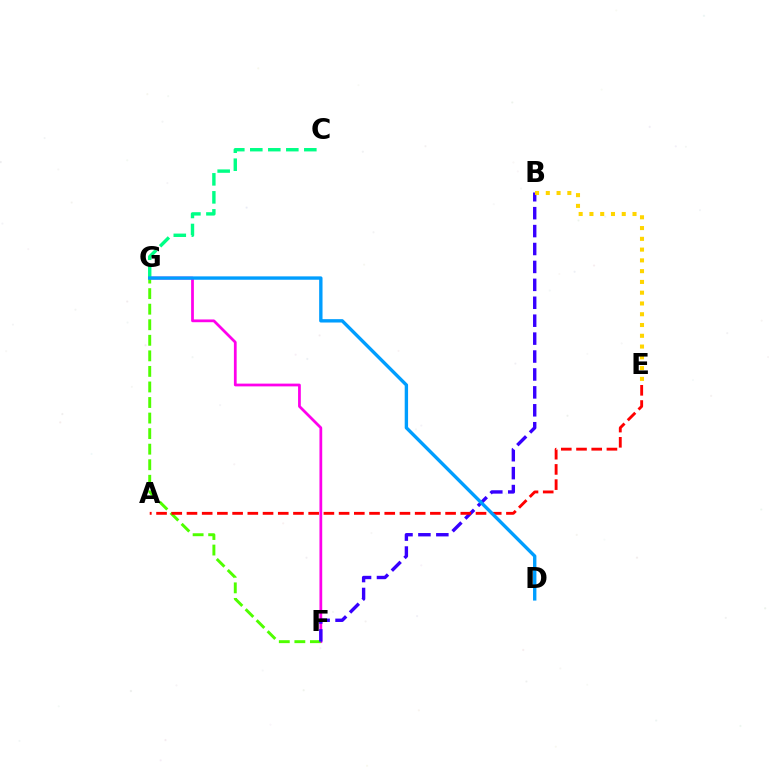{('F', 'G'): [{'color': '#ff00ed', 'line_style': 'solid', 'thickness': 1.99}, {'color': '#4fff00', 'line_style': 'dashed', 'thickness': 2.11}], ('B', 'F'): [{'color': '#3700ff', 'line_style': 'dashed', 'thickness': 2.43}], ('B', 'E'): [{'color': '#ffd500', 'line_style': 'dotted', 'thickness': 2.93}], ('C', 'G'): [{'color': '#00ff86', 'line_style': 'dashed', 'thickness': 2.45}], ('A', 'E'): [{'color': '#ff0000', 'line_style': 'dashed', 'thickness': 2.07}], ('D', 'G'): [{'color': '#009eff', 'line_style': 'solid', 'thickness': 2.43}]}